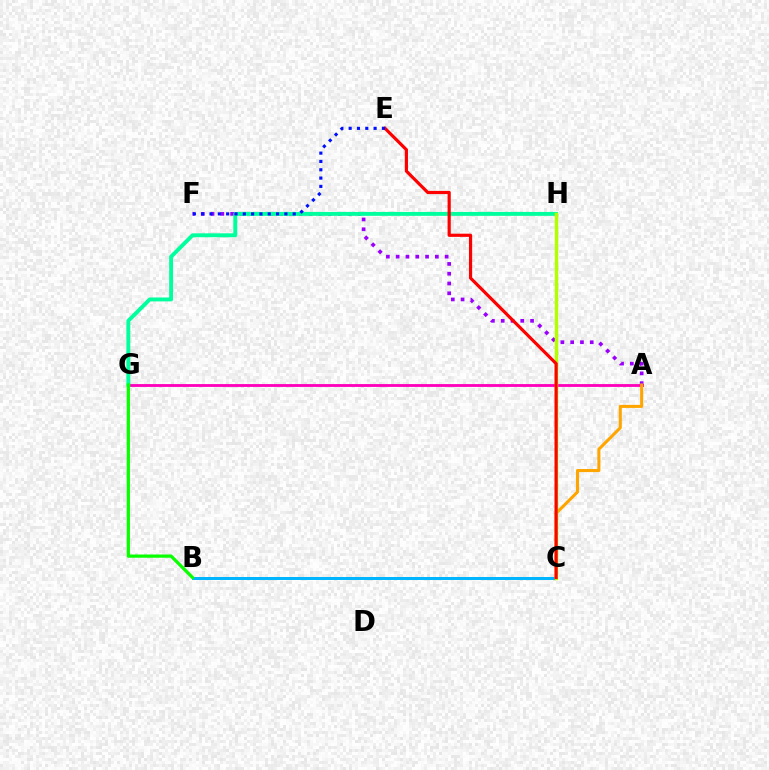{('B', 'C'): [{'color': '#00b5ff', 'line_style': 'solid', 'thickness': 2.16}], ('A', 'F'): [{'color': '#9b00ff', 'line_style': 'dotted', 'thickness': 2.66}], ('A', 'G'): [{'color': '#ff00bd', 'line_style': 'solid', 'thickness': 2.03}], ('A', 'C'): [{'color': '#ffa500', 'line_style': 'solid', 'thickness': 2.2}], ('G', 'H'): [{'color': '#00ff9d', 'line_style': 'solid', 'thickness': 2.81}], ('C', 'H'): [{'color': '#b3ff00', 'line_style': 'solid', 'thickness': 2.5}], ('C', 'E'): [{'color': '#ff0000', 'line_style': 'solid', 'thickness': 2.29}], ('B', 'G'): [{'color': '#08ff00', 'line_style': 'solid', 'thickness': 2.33}], ('E', 'F'): [{'color': '#0010ff', 'line_style': 'dotted', 'thickness': 2.26}]}